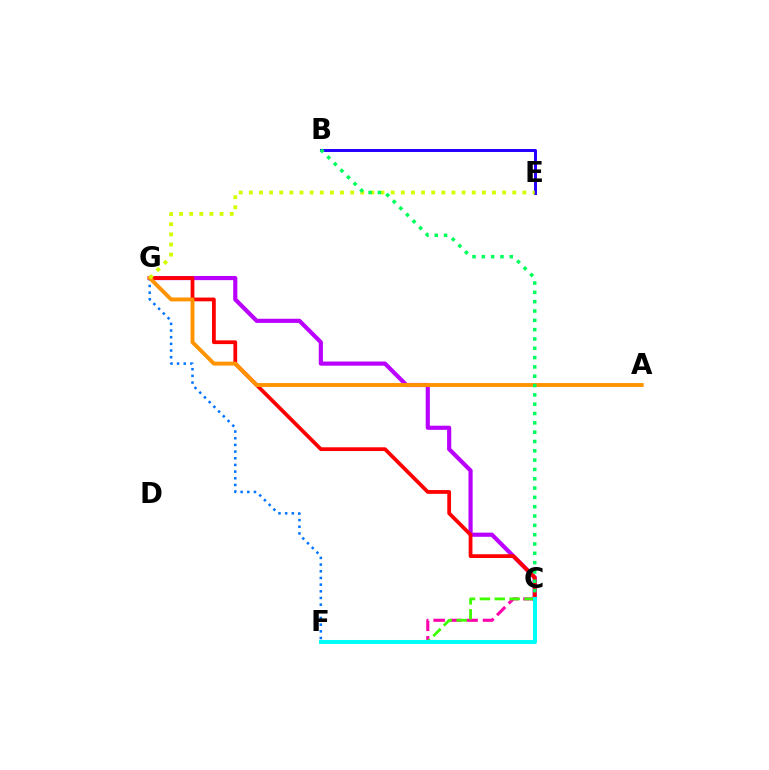{('C', 'G'): [{'color': '#b900ff', 'line_style': 'solid', 'thickness': 2.99}, {'color': '#ff0000', 'line_style': 'solid', 'thickness': 2.71}], ('B', 'E'): [{'color': '#2500ff', 'line_style': 'solid', 'thickness': 2.14}], ('C', 'F'): [{'color': '#ff00ac', 'line_style': 'dashed', 'thickness': 2.23}, {'color': '#3dff00', 'line_style': 'dashed', 'thickness': 2.02}, {'color': '#00fff6', 'line_style': 'solid', 'thickness': 2.92}], ('F', 'G'): [{'color': '#0074ff', 'line_style': 'dotted', 'thickness': 1.81}], ('A', 'G'): [{'color': '#ff9400', 'line_style': 'solid', 'thickness': 2.8}], ('E', 'G'): [{'color': '#d1ff00', 'line_style': 'dotted', 'thickness': 2.75}], ('B', 'C'): [{'color': '#00ff5c', 'line_style': 'dotted', 'thickness': 2.53}]}